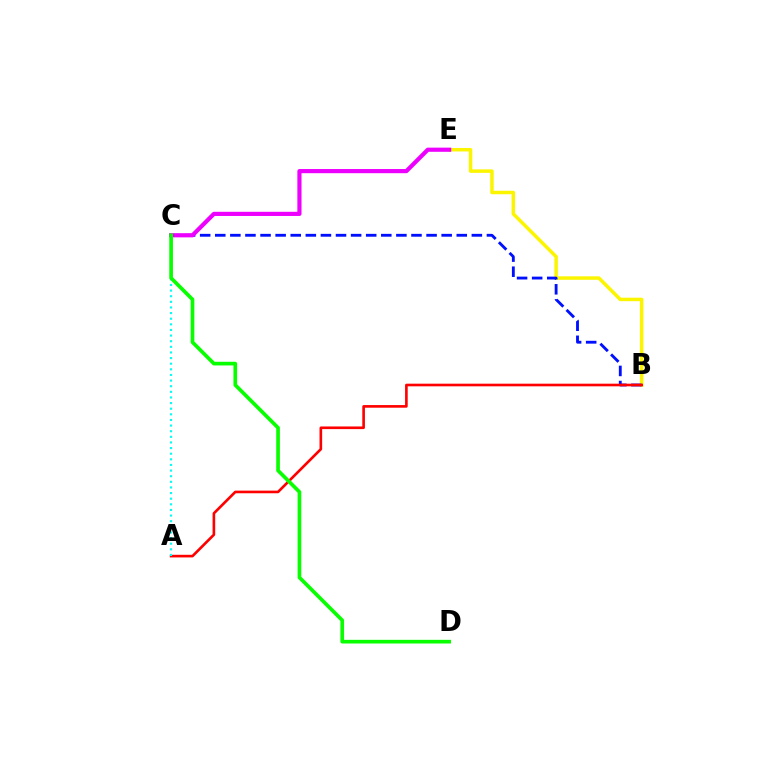{('B', 'E'): [{'color': '#fcf500', 'line_style': 'solid', 'thickness': 2.51}], ('B', 'C'): [{'color': '#0010ff', 'line_style': 'dashed', 'thickness': 2.05}], ('C', 'E'): [{'color': '#ee00ff', 'line_style': 'solid', 'thickness': 3.0}], ('A', 'B'): [{'color': '#ff0000', 'line_style': 'solid', 'thickness': 1.9}], ('A', 'C'): [{'color': '#00fff6', 'line_style': 'dotted', 'thickness': 1.53}], ('C', 'D'): [{'color': '#08ff00', 'line_style': 'solid', 'thickness': 2.64}]}